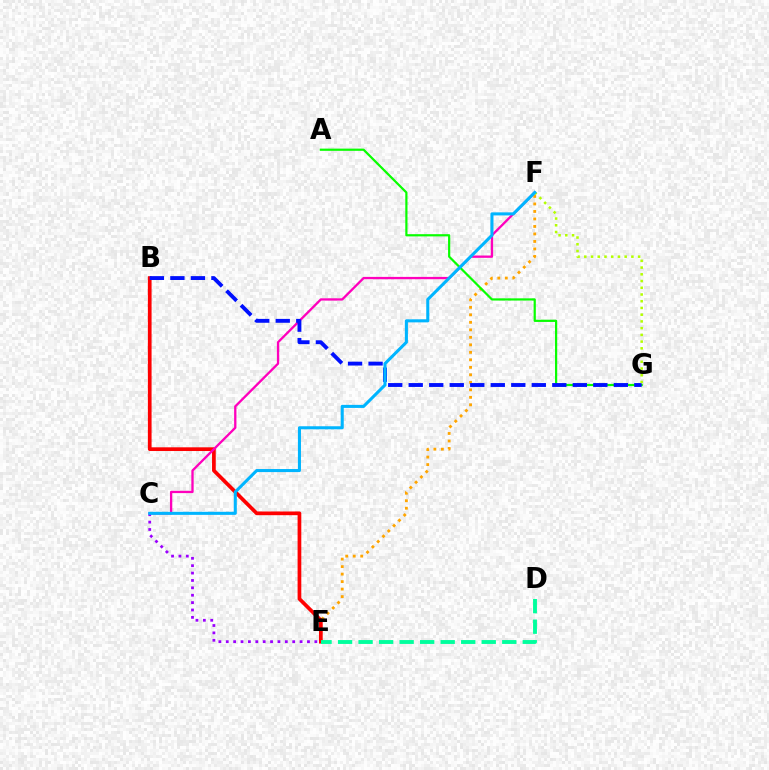{('E', 'F'): [{'color': '#ffa500', 'line_style': 'dotted', 'thickness': 2.04}], ('B', 'E'): [{'color': '#ff0000', 'line_style': 'solid', 'thickness': 2.67}], ('C', 'F'): [{'color': '#ff00bd', 'line_style': 'solid', 'thickness': 1.67}, {'color': '#00b5ff', 'line_style': 'solid', 'thickness': 2.2}], ('A', 'G'): [{'color': '#08ff00', 'line_style': 'solid', 'thickness': 1.59}], ('C', 'E'): [{'color': '#9b00ff', 'line_style': 'dotted', 'thickness': 2.01}], ('B', 'G'): [{'color': '#0010ff', 'line_style': 'dashed', 'thickness': 2.79}], ('F', 'G'): [{'color': '#b3ff00', 'line_style': 'dotted', 'thickness': 1.83}], ('D', 'E'): [{'color': '#00ff9d', 'line_style': 'dashed', 'thickness': 2.79}]}